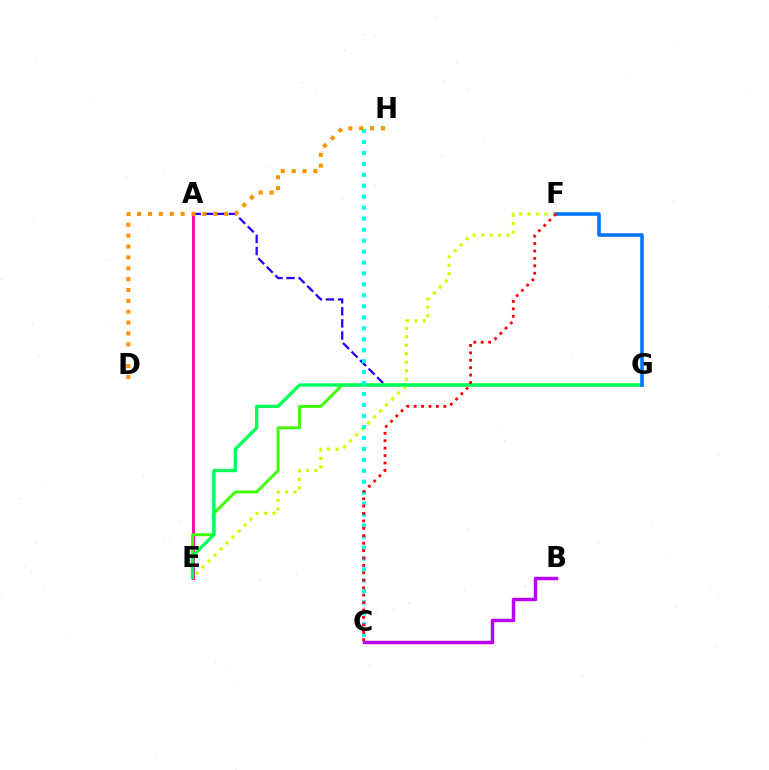{('B', 'C'): [{'color': '#b900ff', 'line_style': 'solid', 'thickness': 2.47}], ('A', 'G'): [{'color': '#2500ff', 'line_style': 'dashed', 'thickness': 1.64}], ('E', 'F'): [{'color': '#d1ff00', 'line_style': 'dotted', 'thickness': 2.3}], ('A', 'E'): [{'color': '#ff00ac', 'line_style': 'solid', 'thickness': 2.07}], ('E', 'G'): [{'color': '#3dff00', 'line_style': 'solid', 'thickness': 2.09}, {'color': '#00ff5c', 'line_style': 'solid', 'thickness': 2.39}], ('C', 'H'): [{'color': '#00fff6', 'line_style': 'dotted', 'thickness': 2.98}], ('F', 'G'): [{'color': '#0074ff', 'line_style': 'solid', 'thickness': 2.57}], ('D', 'H'): [{'color': '#ff9400', 'line_style': 'dotted', 'thickness': 2.95}], ('C', 'F'): [{'color': '#ff0000', 'line_style': 'dotted', 'thickness': 2.02}]}